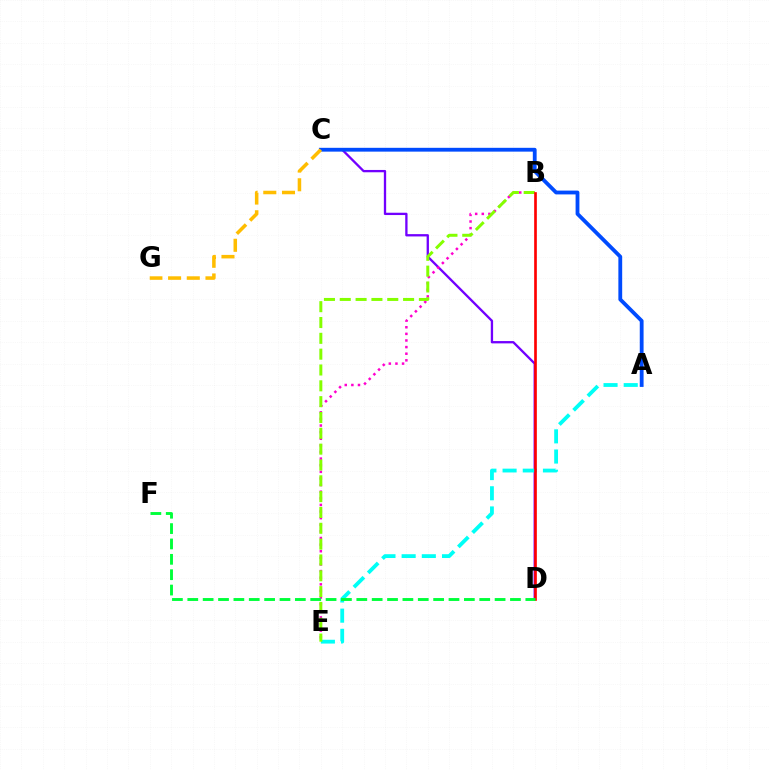{('C', 'D'): [{'color': '#7200ff', 'line_style': 'solid', 'thickness': 1.67}], ('A', 'C'): [{'color': '#004bff', 'line_style': 'solid', 'thickness': 2.74}], ('A', 'E'): [{'color': '#00fff6', 'line_style': 'dashed', 'thickness': 2.74}], ('B', 'E'): [{'color': '#ff00cf', 'line_style': 'dotted', 'thickness': 1.8}, {'color': '#84ff00', 'line_style': 'dashed', 'thickness': 2.15}], ('C', 'G'): [{'color': '#ffbd00', 'line_style': 'dashed', 'thickness': 2.54}], ('B', 'D'): [{'color': '#ff0000', 'line_style': 'solid', 'thickness': 1.92}], ('D', 'F'): [{'color': '#00ff39', 'line_style': 'dashed', 'thickness': 2.09}]}